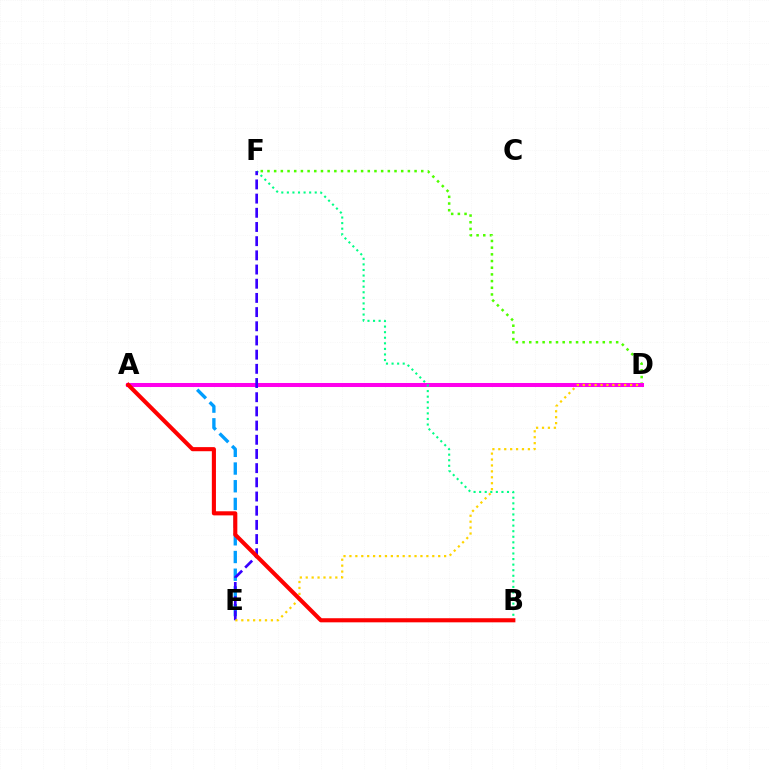{('A', 'E'): [{'color': '#009eff', 'line_style': 'dashed', 'thickness': 2.4}], ('D', 'F'): [{'color': '#4fff00', 'line_style': 'dotted', 'thickness': 1.82}], ('A', 'D'): [{'color': '#ff00ed', 'line_style': 'solid', 'thickness': 2.9}], ('B', 'F'): [{'color': '#00ff86', 'line_style': 'dotted', 'thickness': 1.51}], ('E', 'F'): [{'color': '#3700ff', 'line_style': 'dashed', 'thickness': 1.93}], ('D', 'E'): [{'color': '#ffd500', 'line_style': 'dotted', 'thickness': 1.61}], ('A', 'B'): [{'color': '#ff0000', 'line_style': 'solid', 'thickness': 2.95}]}